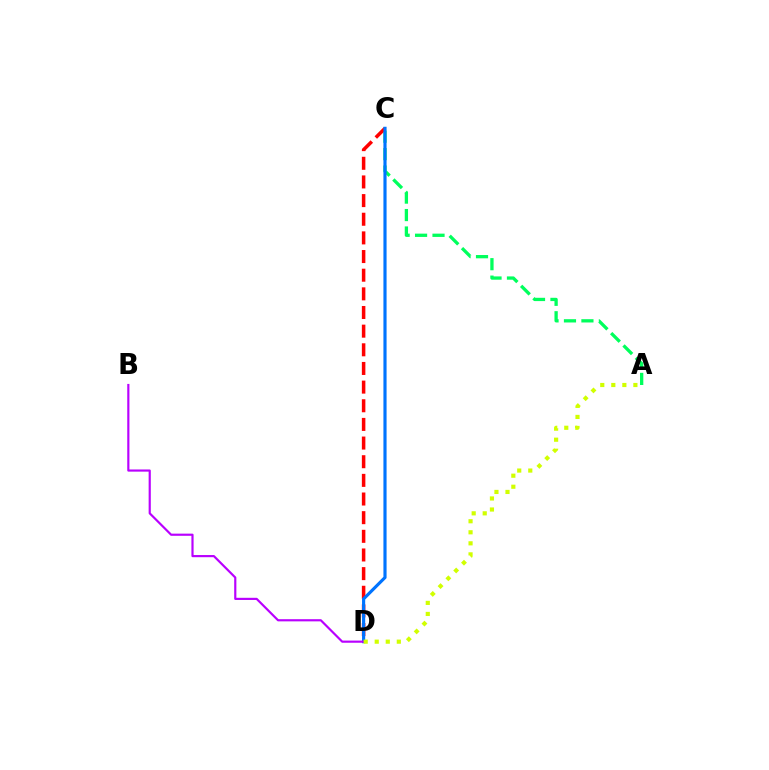{('A', 'C'): [{'color': '#00ff5c', 'line_style': 'dashed', 'thickness': 2.37}], ('C', 'D'): [{'color': '#ff0000', 'line_style': 'dashed', 'thickness': 2.53}, {'color': '#0074ff', 'line_style': 'solid', 'thickness': 2.27}], ('B', 'D'): [{'color': '#b900ff', 'line_style': 'solid', 'thickness': 1.56}], ('A', 'D'): [{'color': '#d1ff00', 'line_style': 'dotted', 'thickness': 3.0}]}